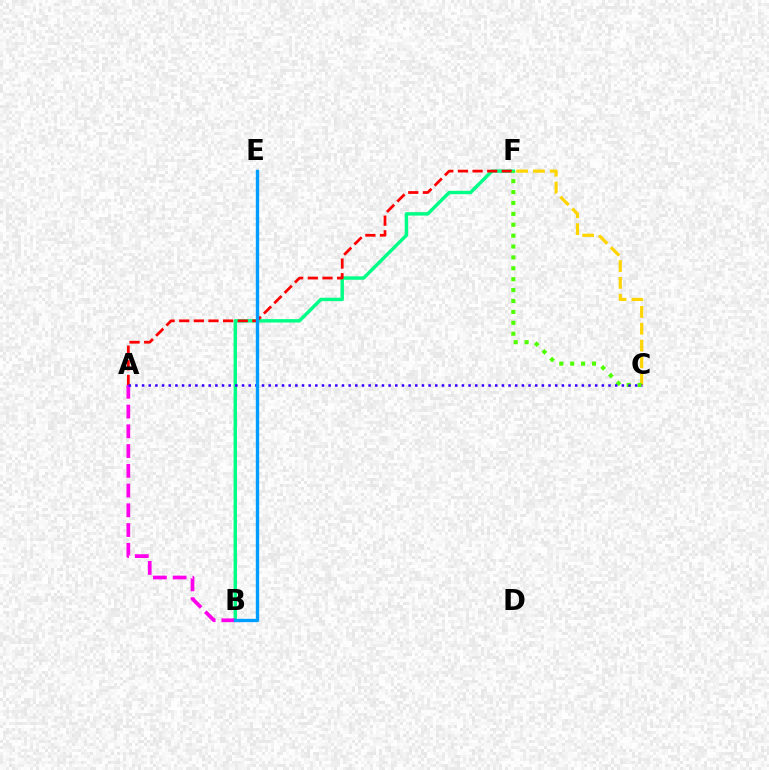{('B', 'F'): [{'color': '#00ff86', 'line_style': 'solid', 'thickness': 2.46}], ('A', 'B'): [{'color': '#ff00ed', 'line_style': 'dashed', 'thickness': 2.68}], ('A', 'F'): [{'color': '#ff0000', 'line_style': 'dashed', 'thickness': 1.99}], ('C', 'F'): [{'color': '#ffd500', 'line_style': 'dashed', 'thickness': 2.28}, {'color': '#4fff00', 'line_style': 'dotted', 'thickness': 2.96}], ('A', 'C'): [{'color': '#3700ff', 'line_style': 'dotted', 'thickness': 1.81}], ('B', 'E'): [{'color': '#009eff', 'line_style': 'solid', 'thickness': 2.42}]}